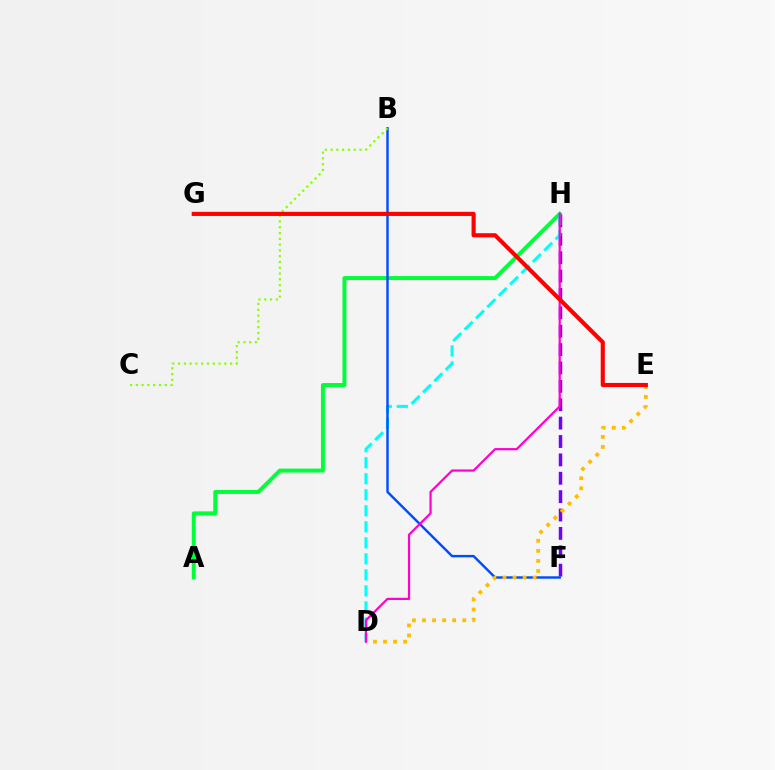{('A', 'H'): [{'color': '#00ff39', 'line_style': 'solid', 'thickness': 2.84}], ('F', 'H'): [{'color': '#7200ff', 'line_style': 'dashed', 'thickness': 2.5}], ('D', 'H'): [{'color': '#00fff6', 'line_style': 'dashed', 'thickness': 2.18}, {'color': '#ff00cf', 'line_style': 'solid', 'thickness': 1.59}], ('B', 'F'): [{'color': '#004bff', 'line_style': 'solid', 'thickness': 1.74}], ('D', 'E'): [{'color': '#ffbd00', 'line_style': 'dotted', 'thickness': 2.73}], ('B', 'C'): [{'color': '#84ff00', 'line_style': 'dotted', 'thickness': 1.57}], ('E', 'G'): [{'color': '#ff0000', 'line_style': 'solid', 'thickness': 2.97}]}